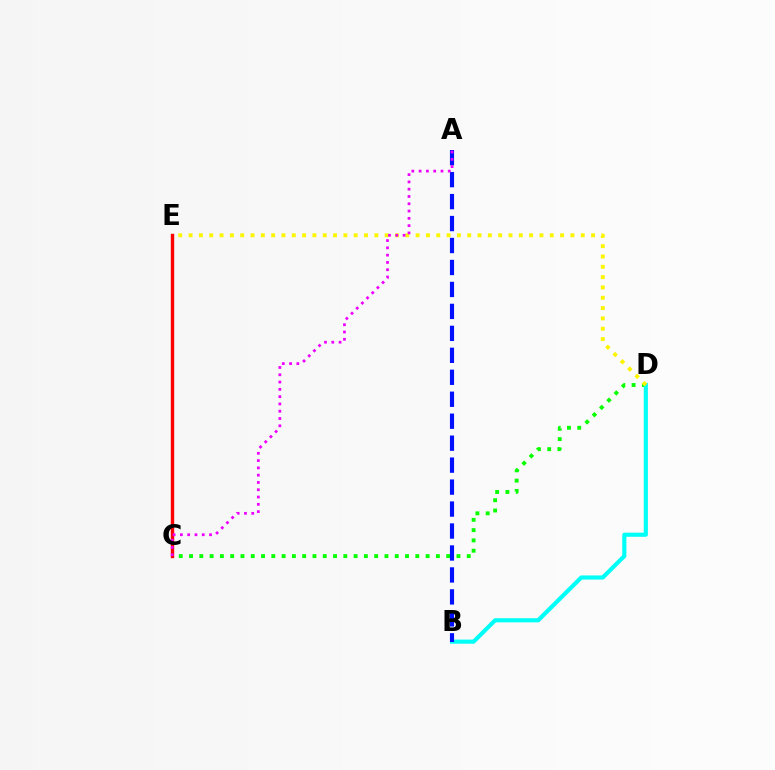{('C', 'D'): [{'color': '#08ff00', 'line_style': 'dotted', 'thickness': 2.79}], ('C', 'E'): [{'color': '#ff0000', 'line_style': 'solid', 'thickness': 2.44}], ('B', 'D'): [{'color': '#00fff6', 'line_style': 'solid', 'thickness': 2.98}], ('A', 'B'): [{'color': '#0010ff', 'line_style': 'dashed', 'thickness': 2.98}], ('D', 'E'): [{'color': '#fcf500', 'line_style': 'dotted', 'thickness': 2.8}], ('A', 'C'): [{'color': '#ee00ff', 'line_style': 'dotted', 'thickness': 1.98}]}